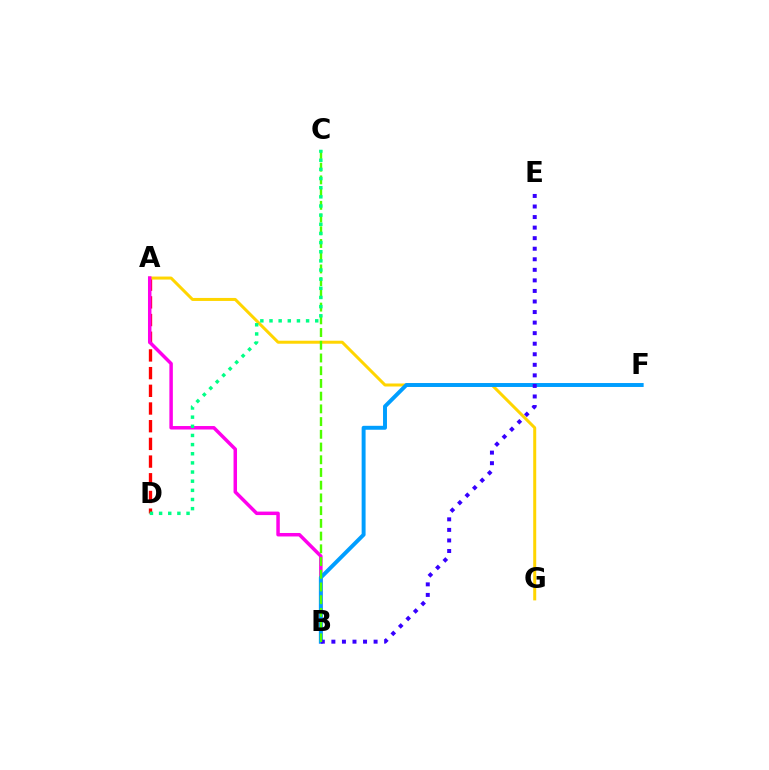{('A', 'D'): [{'color': '#ff0000', 'line_style': 'dashed', 'thickness': 2.4}], ('A', 'G'): [{'color': '#ffd500', 'line_style': 'solid', 'thickness': 2.16}], ('A', 'B'): [{'color': '#ff00ed', 'line_style': 'solid', 'thickness': 2.51}], ('B', 'F'): [{'color': '#009eff', 'line_style': 'solid', 'thickness': 2.84}], ('B', 'E'): [{'color': '#3700ff', 'line_style': 'dotted', 'thickness': 2.87}], ('B', 'C'): [{'color': '#4fff00', 'line_style': 'dashed', 'thickness': 1.73}], ('C', 'D'): [{'color': '#00ff86', 'line_style': 'dotted', 'thickness': 2.49}]}